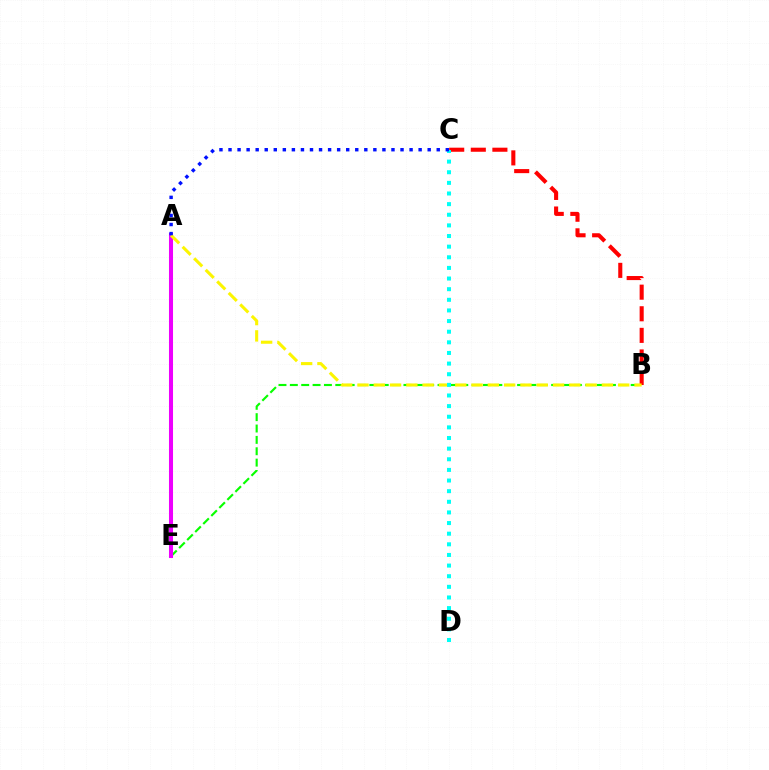{('B', 'C'): [{'color': '#ff0000', 'line_style': 'dashed', 'thickness': 2.93}], ('B', 'E'): [{'color': '#08ff00', 'line_style': 'dashed', 'thickness': 1.54}], ('A', 'E'): [{'color': '#ee00ff', 'line_style': 'solid', 'thickness': 2.91}], ('A', 'B'): [{'color': '#fcf500', 'line_style': 'dashed', 'thickness': 2.21}], ('C', 'D'): [{'color': '#00fff6', 'line_style': 'dotted', 'thickness': 2.89}], ('A', 'C'): [{'color': '#0010ff', 'line_style': 'dotted', 'thickness': 2.46}]}